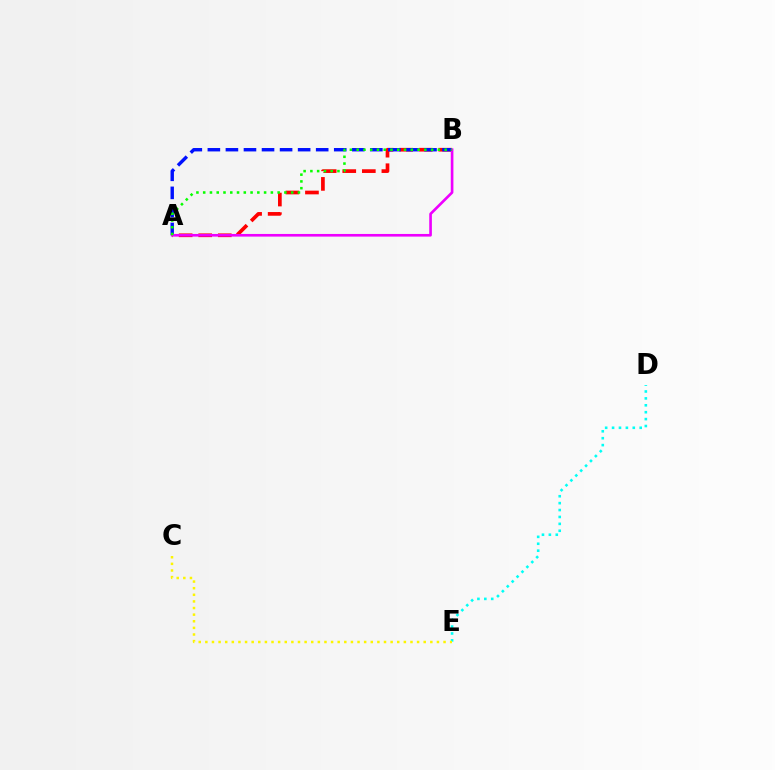{('A', 'B'): [{'color': '#ff0000', 'line_style': 'dashed', 'thickness': 2.66}, {'color': '#0010ff', 'line_style': 'dashed', 'thickness': 2.45}, {'color': '#ee00ff', 'line_style': 'solid', 'thickness': 1.9}, {'color': '#08ff00', 'line_style': 'dotted', 'thickness': 1.84}], ('D', 'E'): [{'color': '#00fff6', 'line_style': 'dotted', 'thickness': 1.88}], ('C', 'E'): [{'color': '#fcf500', 'line_style': 'dotted', 'thickness': 1.8}]}